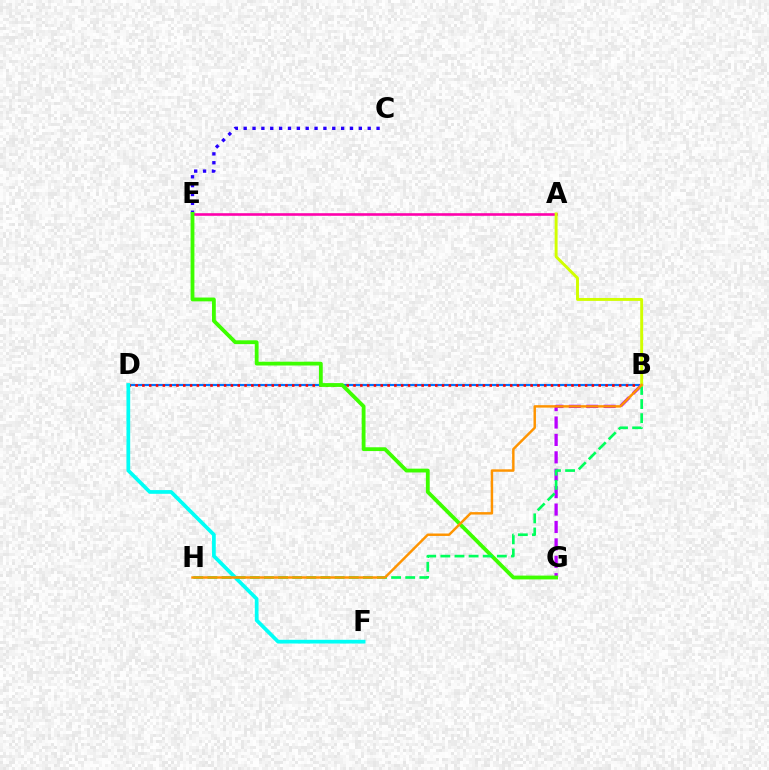{('B', 'D'): [{'color': '#0074ff', 'line_style': 'solid', 'thickness': 1.57}, {'color': '#ff0000', 'line_style': 'dotted', 'thickness': 1.85}], ('A', 'E'): [{'color': '#ff00ac', 'line_style': 'solid', 'thickness': 1.87}], ('D', 'F'): [{'color': '#00fff6', 'line_style': 'solid', 'thickness': 2.68}], ('C', 'E'): [{'color': '#2500ff', 'line_style': 'dotted', 'thickness': 2.41}], ('B', 'G'): [{'color': '#b900ff', 'line_style': 'dashed', 'thickness': 2.37}], ('E', 'G'): [{'color': '#3dff00', 'line_style': 'solid', 'thickness': 2.74}], ('B', 'H'): [{'color': '#00ff5c', 'line_style': 'dashed', 'thickness': 1.92}, {'color': '#ff9400', 'line_style': 'solid', 'thickness': 1.77}], ('A', 'B'): [{'color': '#d1ff00', 'line_style': 'solid', 'thickness': 2.1}]}